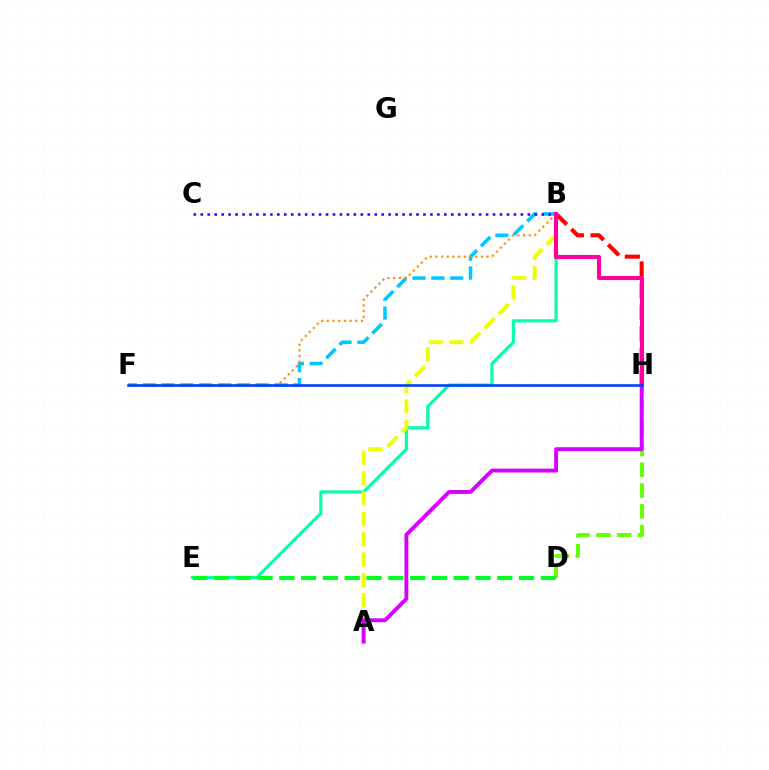{('B', 'E'): [{'color': '#00ffaf', 'line_style': 'solid', 'thickness': 2.26}], ('B', 'F'): [{'color': '#00c7ff', 'line_style': 'dashed', 'thickness': 2.56}, {'color': '#ff8800', 'line_style': 'dotted', 'thickness': 1.54}], ('B', 'H'): [{'color': '#ff0000', 'line_style': 'dashed', 'thickness': 2.94}, {'color': '#ff00a0', 'line_style': 'solid', 'thickness': 2.96}], ('A', 'B'): [{'color': '#eeff00', 'line_style': 'dashed', 'thickness': 2.77}], ('D', 'H'): [{'color': '#66ff00', 'line_style': 'dashed', 'thickness': 2.82}], ('A', 'H'): [{'color': '#d600ff', 'line_style': 'solid', 'thickness': 2.79}], ('B', 'C'): [{'color': '#4f00ff', 'line_style': 'dotted', 'thickness': 1.89}], ('D', 'E'): [{'color': '#00ff27', 'line_style': 'dashed', 'thickness': 2.96}], ('F', 'H'): [{'color': '#003fff', 'line_style': 'solid', 'thickness': 1.87}]}